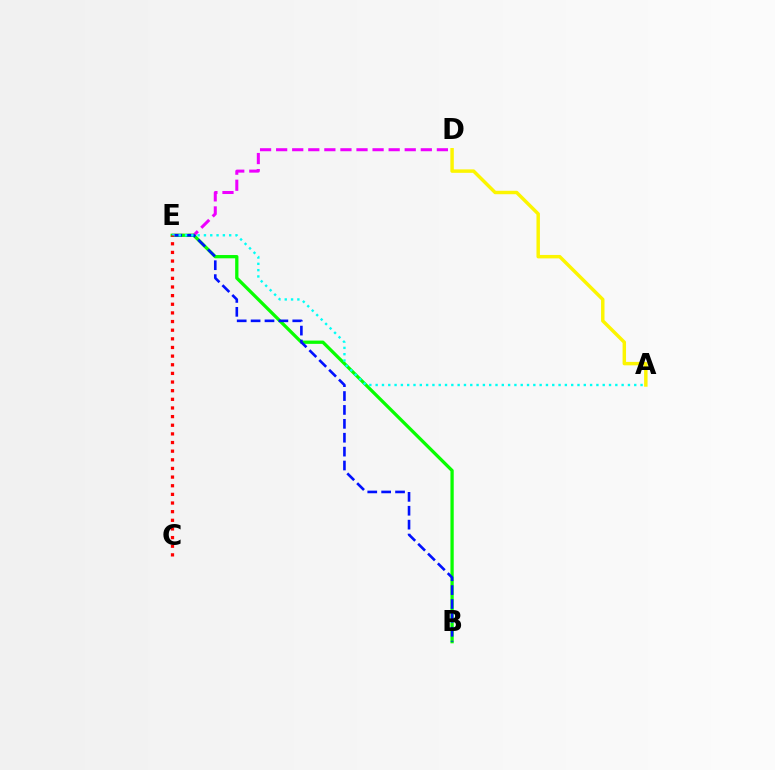{('A', 'D'): [{'color': '#fcf500', 'line_style': 'solid', 'thickness': 2.48}], ('D', 'E'): [{'color': '#ee00ff', 'line_style': 'dashed', 'thickness': 2.18}], ('B', 'E'): [{'color': '#08ff00', 'line_style': 'solid', 'thickness': 2.36}, {'color': '#0010ff', 'line_style': 'dashed', 'thickness': 1.89}], ('A', 'E'): [{'color': '#00fff6', 'line_style': 'dotted', 'thickness': 1.71}], ('C', 'E'): [{'color': '#ff0000', 'line_style': 'dotted', 'thickness': 2.35}]}